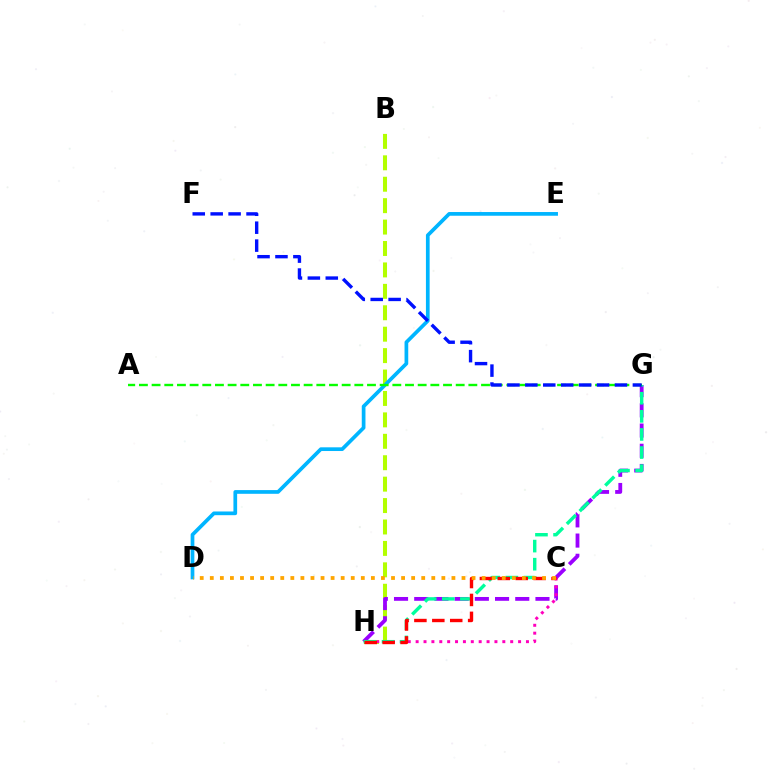{('B', 'H'): [{'color': '#b3ff00', 'line_style': 'dashed', 'thickness': 2.91}], ('D', 'E'): [{'color': '#00b5ff', 'line_style': 'solid', 'thickness': 2.67}], ('G', 'H'): [{'color': '#9b00ff', 'line_style': 'dashed', 'thickness': 2.74}, {'color': '#00ff9d', 'line_style': 'dashed', 'thickness': 2.46}], ('C', 'H'): [{'color': '#ff00bd', 'line_style': 'dotted', 'thickness': 2.14}, {'color': '#ff0000', 'line_style': 'dashed', 'thickness': 2.43}], ('C', 'D'): [{'color': '#ffa500', 'line_style': 'dotted', 'thickness': 2.74}], ('A', 'G'): [{'color': '#08ff00', 'line_style': 'dashed', 'thickness': 1.72}], ('F', 'G'): [{'color': '#0010ff', 'line_style': 'dashed', 'thickness': 2.44}]}